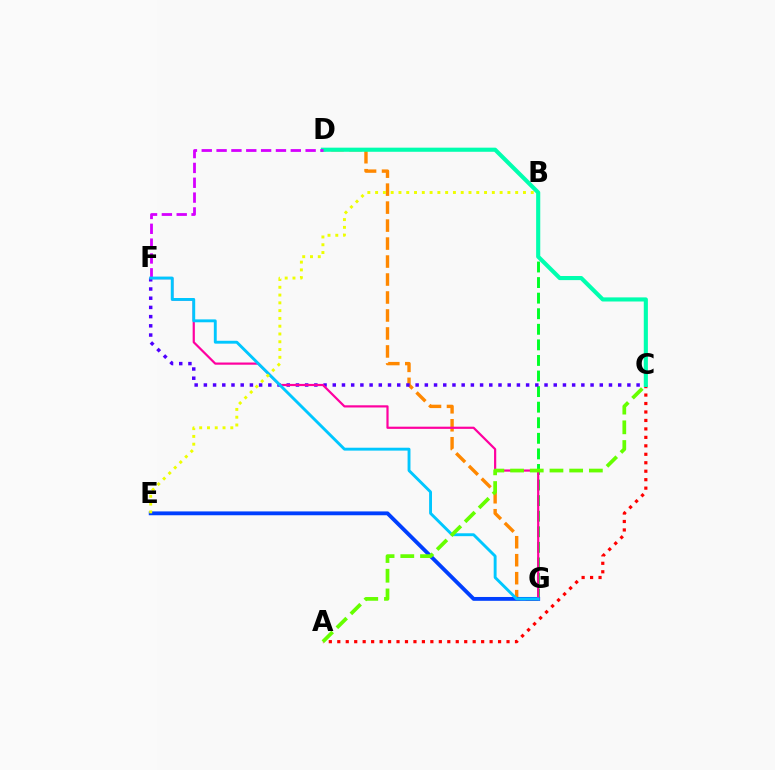{('D', 'G'): [{'color': '#ff8800', 'line_style': 'dashed', 'thickness': 2.44}], ('B', 'G'): [{'color': '#00ff27', 'line_style': 'dashed', 'thickness': 2.12}], ('E', 'G'): [{'color': '#003fff', 'line_style': 'solid', 'thickness': 2.77}], ('A', 'C'): [{'color': '#ff0000', 'line_style': 'dotted', 'thickness': 2.3}, {'color': '#66ff00', 'line_style': 'dashed', 'thickness': 2.68}], ('C', 'F'): [{'color': '#4f00ff', 'line_style': 'dotted', 'thickness': 2.5}], ('C', 'D'): [{'color': '#00ffaf', 'line_style': 'solid', 'thickness': 2.96}], ('D', 'F'): [{'color': '#d600ff', 'line_style': 'dashed', 'thickness': 2.02}], ('F', 'G'): [{'color': '#ff00a0', 'line_style': 'solid', 'thickness': 1.58}, {'color': '#00c7ff', 'line_style': 'solid', 'thickness': 2.08}], ('B', 'E'): [{'color': '#eeff00', 'line_style': 'dotted', 'thickness': 2.11}]}